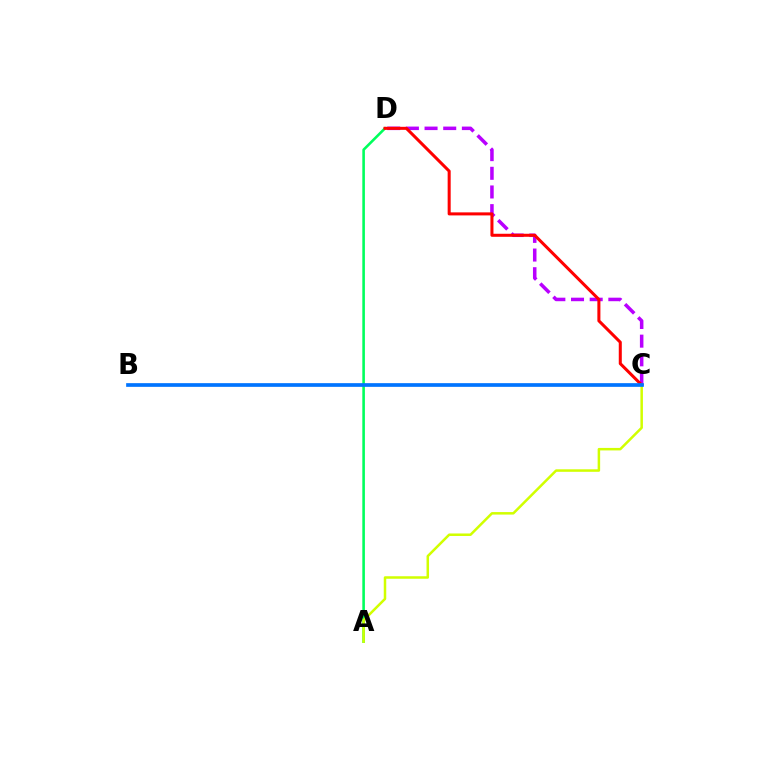{('A', 'D'): [{'color': '#00ff5c', 'line_style': 'solid', 'thickness': 1.86}], ('C', 'D'): [{'color': '#b900ff', 'line_style': 'dashed', 'thickness': 2.54}, {'color': '#ff0000', 'line_style': 'solid', 'thickness': 2.19}], ('A', 'C'): [{'color': '#d1ff00', 'line_style': 'solid', 'thickness': 1.81}], ('B', 'C'): [{'color': '#0074ff', 'line_style': 'solid', 'thickness': 2.66}]}